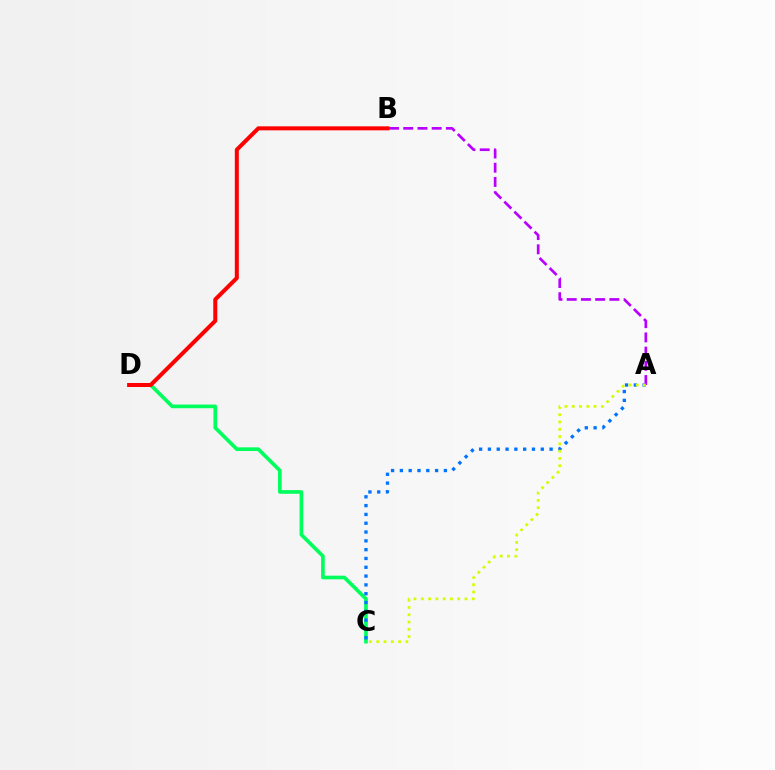{('C', 'D'): [{'color': '#00ff5c', 'line_style': 'solid', 'thickness': 2.63}], ('B', 'D'): [{'color': '#ff0000', 'line_style': 'solid', 'thickness': 2.89}], ('A', 'C'): [{'color': '#0074ff', 'line_style': 'dotted', 'thickness': 2.39}, {'color': '#d1ff00', 'line_style': 'dotted', 'thickness': 1.98}], ('A', 'B'): [{'color': '#b900ff', 'line_style': 'dashed', 'thickness': 1.93}]}